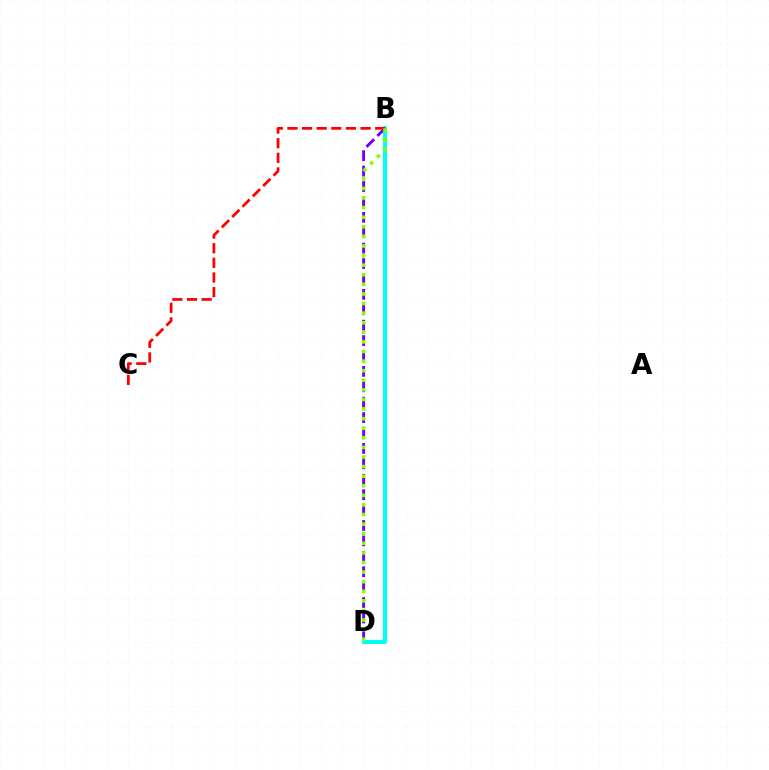{('B', 'D'): [{'color': '#00fff6', 'line_style': 'solid', 'thickness': 2.93}, {'color': '#7200ff', 'line_style': 'dashed', 'thickness': 2.09}, {'color': '#84ff00', 'line_style': 'dotted', 'thickness': 2.61}], ('B', 'C'): [{'color': '#ff0000', 'line_style': 'dashed', 'thickness': 1.99}]}